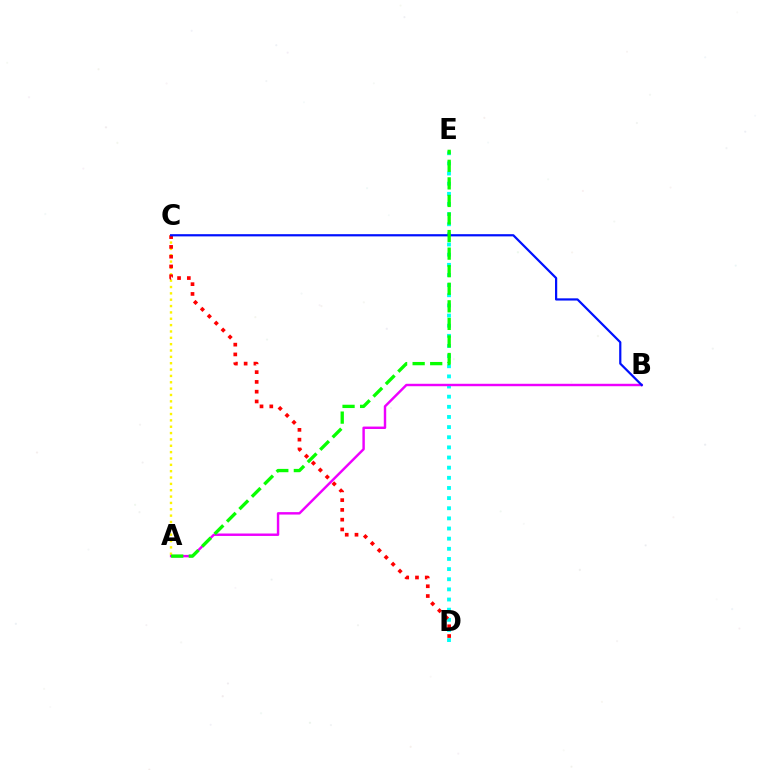{('A', 'C'): [{'color': '#fcf500', 'line_style': 'dotted', 'thickness': 1.73}], ('D', 'E'): [{'color': '#00fff6', 'line_style': 'dotted', 'thickness': 2.76}], ('C', 'D'): [{'color': '#ff0000', 'line_style': 'dotted', 'thickness': 2.66}], ('A', 'B'): [{'color': '#ee00ff', 'line_style': 'solid', 'thickness': 1.76}], ('B', 'C'): [{'color': '#0010ff', 'line_style': 'solid', 'thickness': 1.59}], ('A', 'E'): [{'color': '#08ff00', 'line_style': 'dashed', 'thickness': 2.39}]}